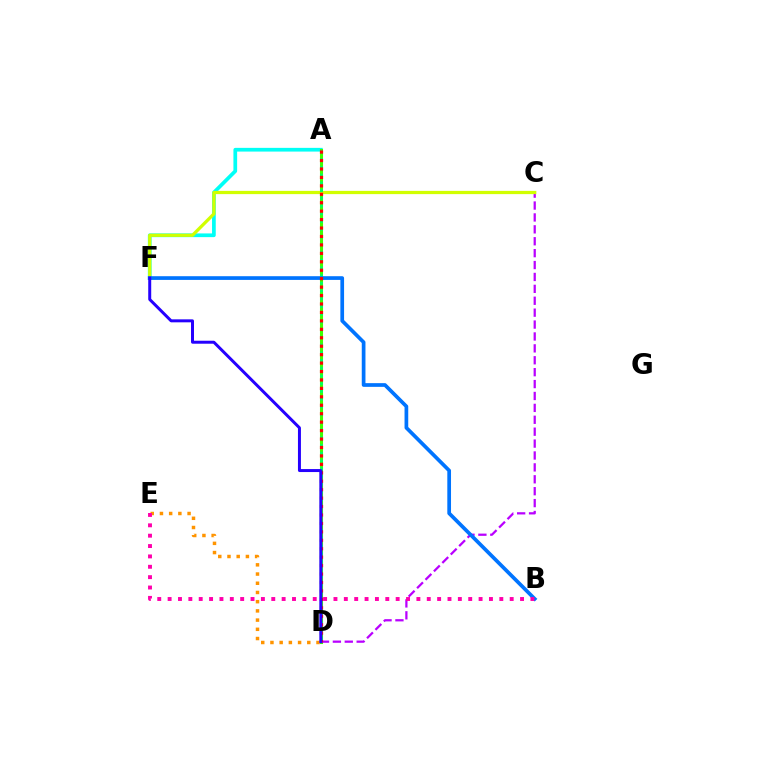{('A', 'F'): [{'color': '#00fff6', 'line_style': 'solid', 'thickness': 2.67}], ('A', 'D'): [{'color': '#3dff00', 'line_style': 'solid', 'thickness': 2.21}, {'color': '#00ff5c', 'line_style': 'dotted', 'thickness': 2.1}, {'color': '#ff0000', 'line_style': 'dotted', 'thickness': 2.29}], ('C', 'D'): [{'color': '#b900ff', 'line_style': 'dashed', 'thickness': 1.62}], ('C', 'F'): [{'color': '#d1ff00', 'line_style': 'solid', 'thickness': 2.33}], ('B', 'F'): [{'color': '#0074ff', 'line_style': 'solid', 'thickness': 2.67}], ('D', 'E'): [{'color': '#ff9400', 'line_style': 'dotted', 'thickness': 2.5}], ('B', 'E'): [{'color': '#ff00ac', 'line_style': 'dotted', 'thickness': 2.82}], ('D', 'F'): [{'color': '#2500ff', 'line_style': 'solid', 'thickness': 2.15}]}